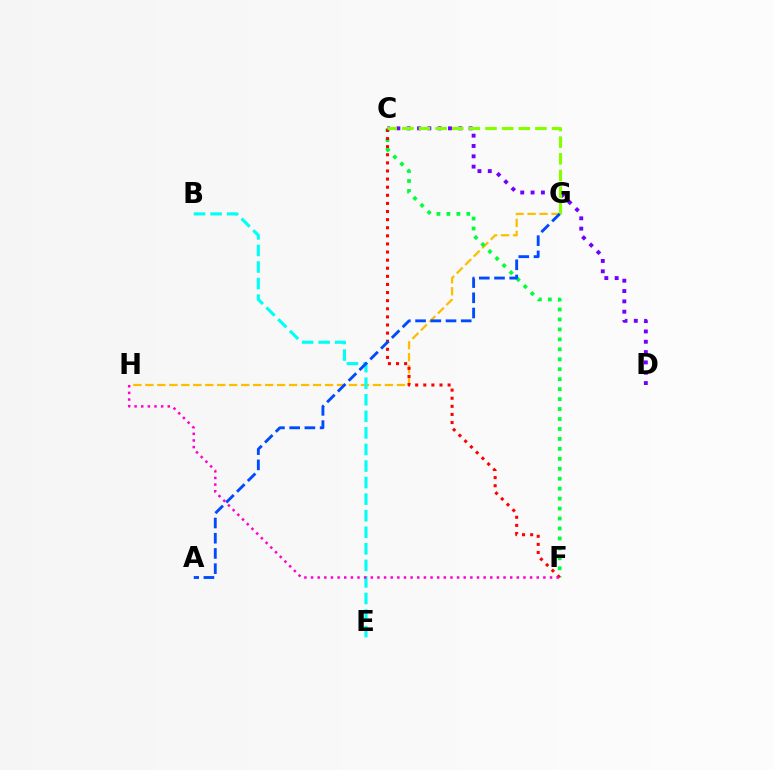{('G', 'H'): [{'color': '#ffbd00', 'line_style': 'dashed', 'thickness': 1.63}], ('C', 'F'): [{'color': '#00ff39', 'line_style': 'dotted', 'thickness': 2.7}, {'color': '#ff0000', 'line_style': 'dotted', 'thickness': 2.2}], ('B', 'E'): [{'color': '#00fff6', 'line_style': 'dashed', 'thickness': 2.25}], ('C', 'D'): [{'color': '#7200ff', 'line_style': 'dotted', 'thickness': 2.8}], ('C', 'G'): [{'color': '#84ff00', 'line_style': 'dashed', 'thickness': 2.26}], ('F', 'H'): [{'color': '#ff00cf', 'line_style': 'dotted', 'thickness': 1.8}], ('A', 'G'): [{'color': '#004bff', 'line_style': 'dashed', 'thickness': 2.07}]}